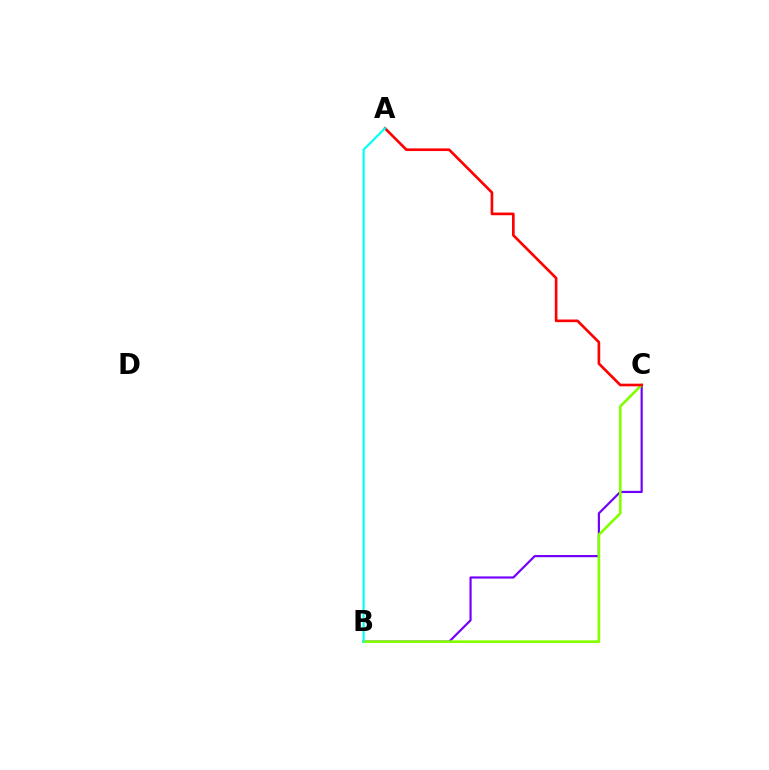{('B', 'C'): [{'color': '#7200ff', 'line_style': 'solid', 'thickness': 1.58}, {'color': '#84ff00', 'line_style': 'solid', 'thickness': 1.91}], ('A', 'C'): [{'color': '#ff0000', 'line_style': 'solid', 'thickness': 1.91}], ('A', 'B'): [{'color': '#00fff6', 'line_style': 'solid', 'thickness': 1.54}]}